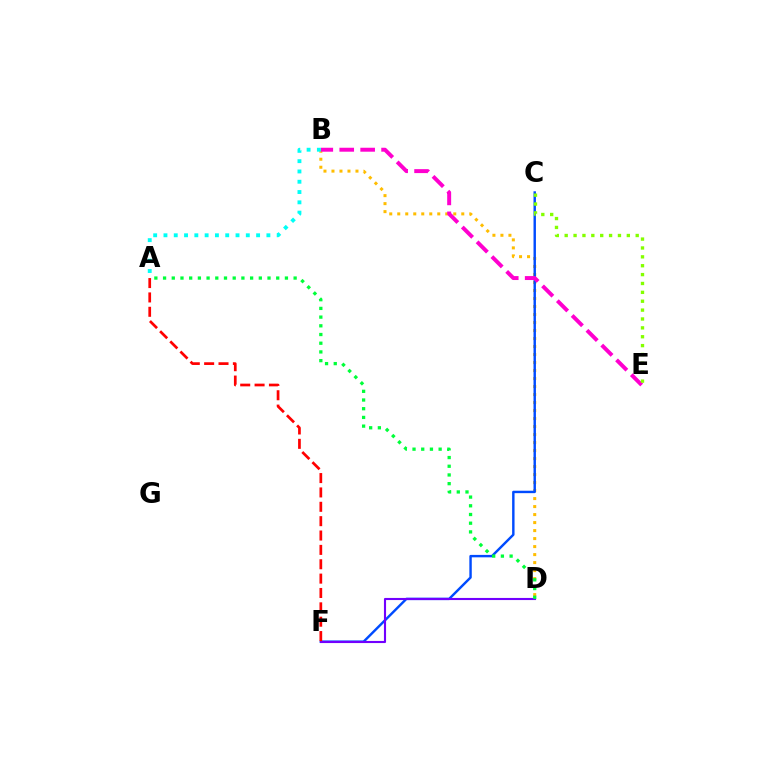{('B', 'D'): [{'color': '#ffbd00', 'line_style': 'dotted', 'thickness': 2.17}], ('C', 'F'): [{'color': '#004bff', 'line_style': 'solid', 'thickness': 1.75}], ('D', 'F'): [{'color': '#7200ff', 'line_style': 'solid', 'thickness': 1.52}], ('B', 'E'): [{'color': '#ff00cf', 'line_style': 'dashed', 'thickness': 2.84}], ('A', 'B'): [{'color': '#00fff6', 'line_style': 'dotted', 'thickness': 2.8}], ('C', 'E'): [{'color': '#84ff00', 'line_style': 'dotted', 'thickness': 2.41}], ('A', 'D'): [{'color': '#00ff39', 'line_style': 'dotted', 'thickness': 2.36}], ('A', 'F'): [{'color': '#ff0000', 'line_style': 'dashed', 'thickness': 1.95}]}